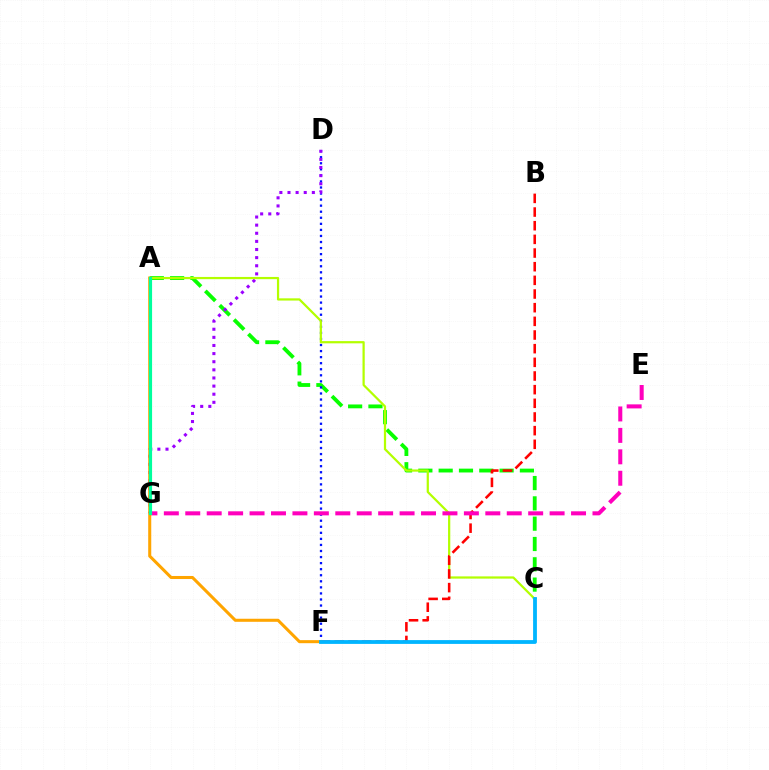{('A', 'C'): [{'color': '#08ff00', 'line_style': 'dashed', 'thickness': 2.76}, {'color': '#b3ff00', 'line_style': 'solid', 'thickness': 1.6}], ('D', 'F'): [{'color': '#0010ff', 'line_style': 'dotted', 'thickness': 1.65}], ('D', 'G'): [{'color': '#9b00ff', 'line_style': 'dotted', 'thickness': 2.21}], ('B', 'F'): [{'color': '#ff0000', 'line_style': 'dashed', 'thickness': 1.86}], ('E', 'G'): [{'color': '#ff00bd', 'line_style': 'dashed', 'thickness': 2.91}], ('A', 'F'): [{'color': '#ffa500', 'line_style': 'solid', 'thickness': 2.19}], ('A', 'G'): [{'color': '#00ff9d', 'line_style': 'solid', 'thickness': 2.28}], ('C', 'F'): [{'color': '#00b5ff', 'line_style': 'solid', 'thickness': 2.74}]}